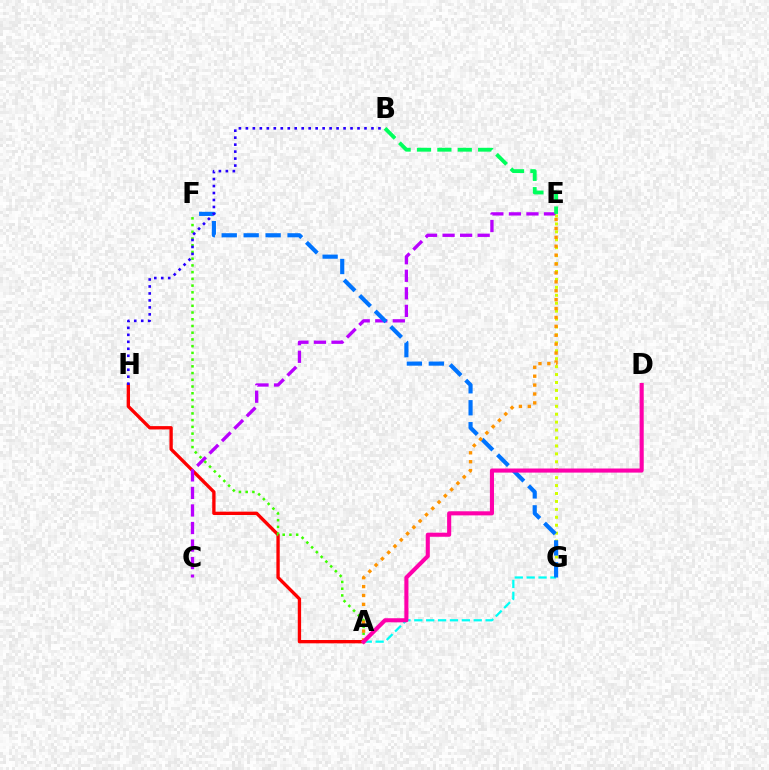{('A', 'H'): [{'color': '#ff0000', 'line_style': 'solid', 'thickness': 2.4}], ('C', 'E'): [{'color': '#b900ff', 'line_style': 'dashed', 'thickness': 2.38}], ('A', 'G'): [{'color': '#00fff6', 'line_style': 'dashed', 'thickness': 1.61}], ('A', 'F'): [{'color': '#3dff00', 'line_style': 'dotted', 'thickness': 1.83}], ('E', 'G'): [{'color': '#d1ff00', 'line_style': 'dotted', 'thickness': 2.15}], ('F', 'G'): [{'color': '#0074ff', 'line_style': 'dashed', 'thickness': 2.98}], ('A', 'E'): [{'color': '#ff9400', 'line_style': 'dotted', 'thickness': 2.42}], ('B', 'E'): [{'color': '#00ff5c', 'line_style': 'dashed', 'thickness': 2.77}], ('B', 'H'): [{'color': '#2500ff', 'line_style': 'dotted', 'thickness': 1.9}], ('A', 'D'): [{'color': '#ff00ac', 'line_style': 'solid', 'thickness': 2.94}]}